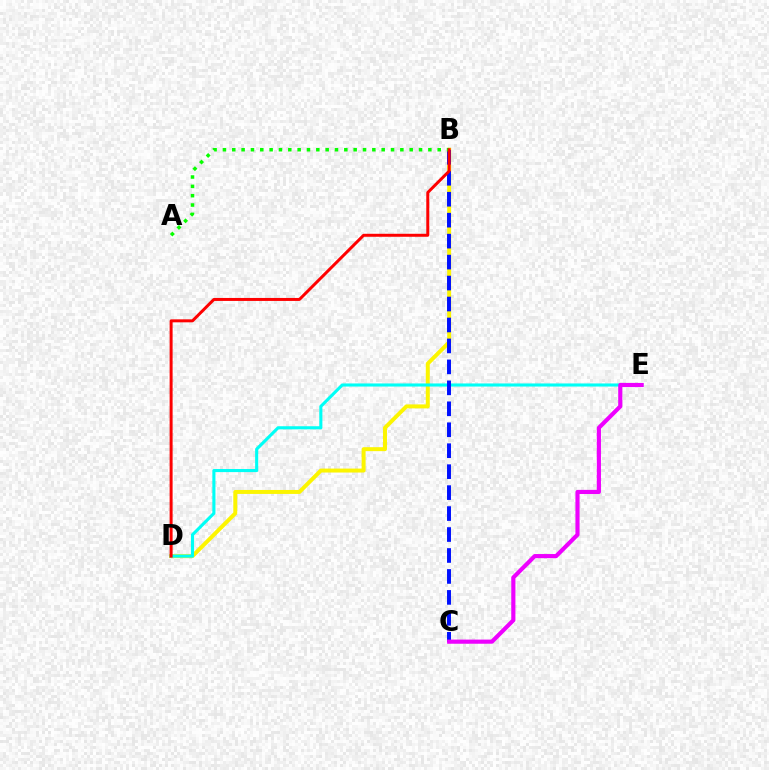{('B', 'D'): [{'color': '#fcf500', 'line_style': 'solid', 'thickness': 2.86}, {'color': '#ff0000', 'line_style': 'solid', 'thickness': 2.15}], ('D', 'E'): [{'color': '#00fff6', 'line_style': 'solid', 'thickness': 2.23}], ('B', 'C'): [{'color': '#0010ff', 'line_style': 'dashed', 'thickness': 2.85}], ('C', 'E'): [{'color': '#ee00ff', 'line_style': 'solid', 'thickness': 2.98}], ('A', 'B'): [{'color': '#08ff00', 'line_style': 'dotted', 'thickness': 2.54}]}